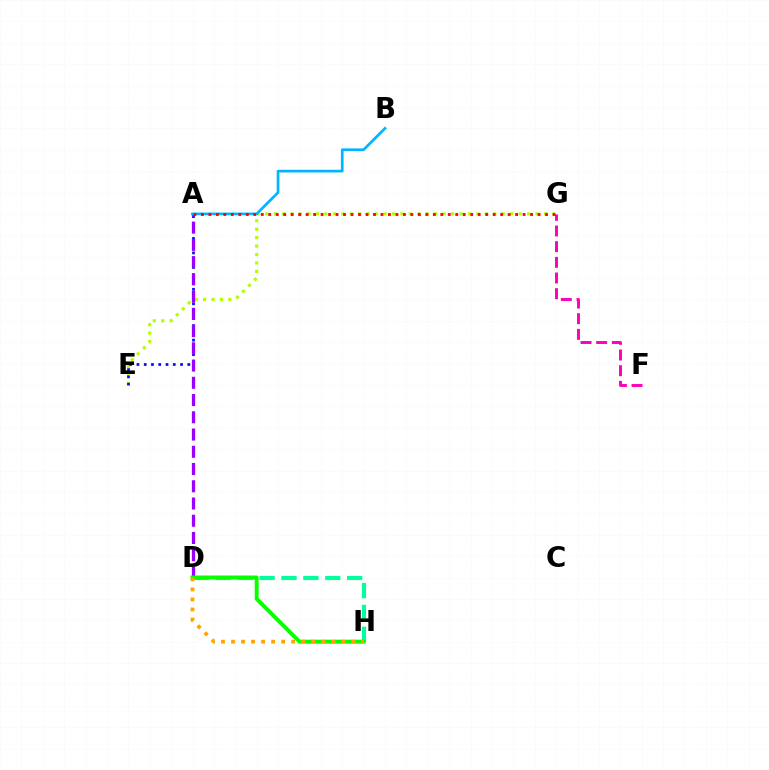{('E', 'G'): [{'color': '#b3ff00', 'line_style': 'dotted', 'thickness': 2.3}], ('D', 'H'): [{'color': '#00ff9d', 'line_style': 'dashed', 'thickness': 2.97}, {'color': '#08ff00', 'line_style': 'solid', 'thickness': 2.83}, {'color': '#ffa500', 'line_style': 'dotted', 'thickness': 2.72}], ('A', 'E'): [{'color': '#0010ff', 'line_style': 'dotted', 'thickness': 1.97}], ('A', 'D'): [{'color': '#9b00ff', 'line_style': 'dashed', 'thickness': 2.34}], ('A', 'B'): [{'color': '#00b5ff', 'line_style': 'solid', 'thickness': 1.94}], ('F', 'G'): [{'color': '#ff00bd', 'line_style': 'dashed', 'thickness': 2.13}], ('A', 'G'): [{'color': '#ff0000', 'line_style': 'dotted', 'thickness': 2.03}]}